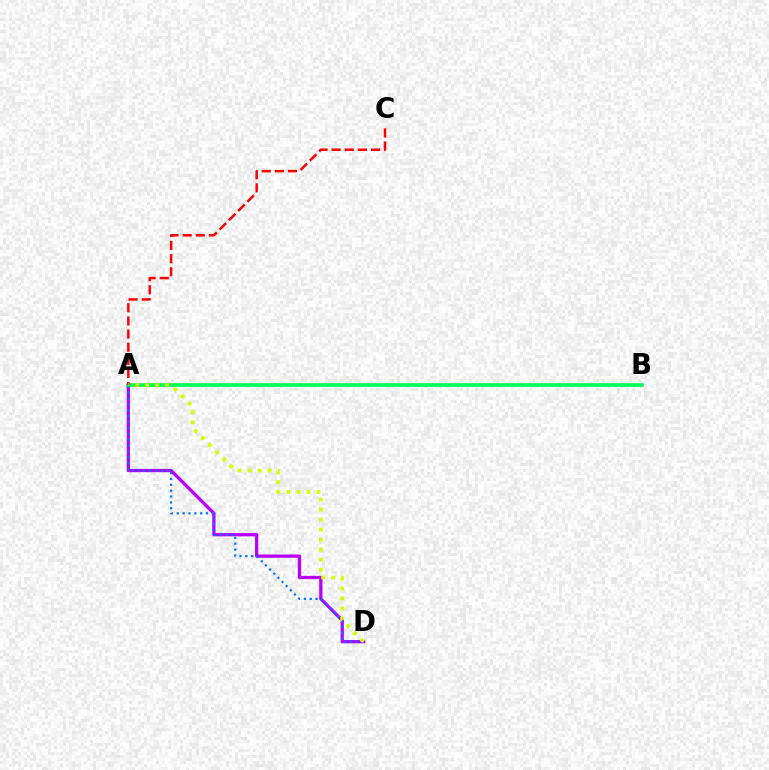{('A', 'D'): [{'color': '#b900ff', 'line_style': 'solid', 'thickness': 2.36}, {'color': '#0074ff', 'line_style': 'dotted', 'thickness': 1.59}, {'color': '#d1ff00', 'line_style': 'dotted', 'thickness': 2.72}], ('A', 'B'): [{'color': '#00ff5c', 'line_style': 'solid', 'thickness': 2.6}], ('A', 'C'): [{'color': '#ff0000', 'line_style': 'dashed', 'thickness': 1.78}]}